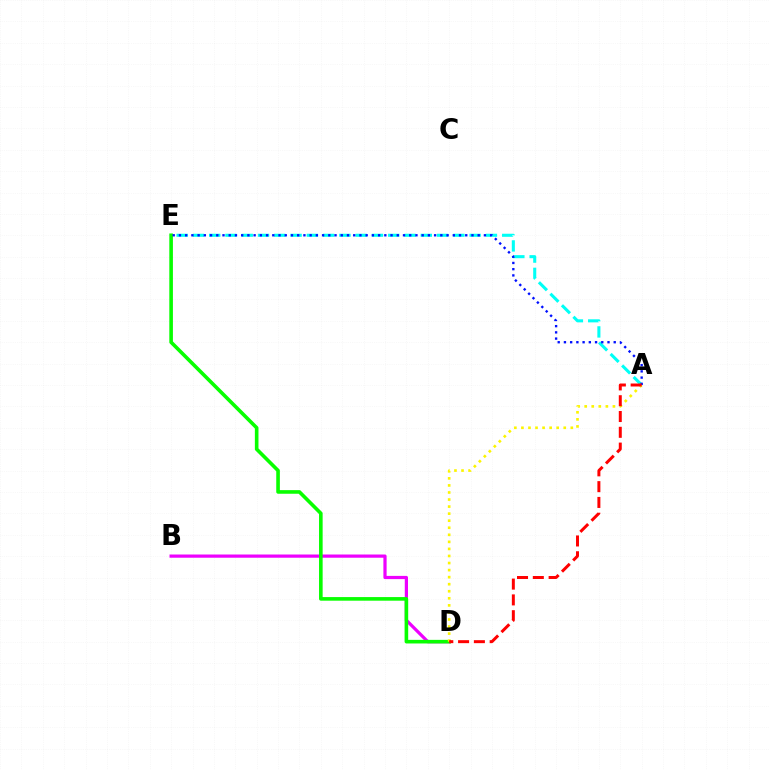{('B', 'D'): [{'color': '#ee00ff', 'line_style': 'solid', 'thickness': 2.32}], ('A', 'E'): [{'color': '#00fff6', 'line_style': 'dashed', 'thickness': 2.21}, {'color': '#0010ff', 'line_style': 'dotted', 'thickness': 1.69}], ('D', 'E'): [{'color': '#08ff00', 'line_style': 'solid', 'thickness': 2.6}], ('A', 'D'): [{'color': '#fcf500', 'line_style': 'dotted', 'thickness': 1.92}, {'color': '#ff0000', 'line_style': 'dashed', 'thickness': 2.15}]}